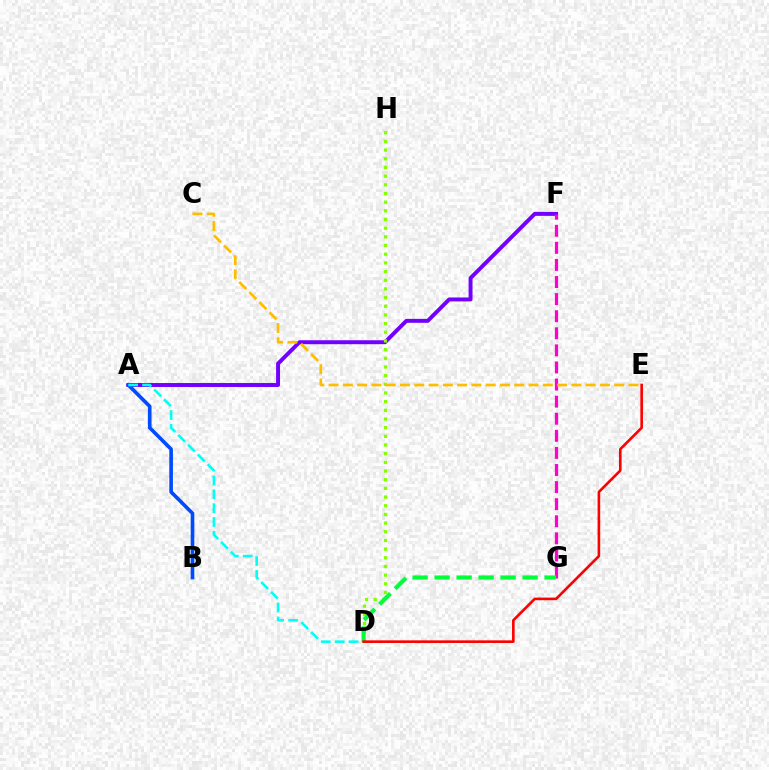{('A', 'F'): [{'color': '#7200ff', 'line_style': 'solid', 'thickness': 2.84}], ('D', 'H'): [{'color': '#84ff00', 'line_style': 'dotted', 'thickness': 2.36}], ('F', 'G'): [{'color': '#ff00cf', 'line_style': 'dashed', 'thickness': 2.32}], ('C', 'E'): [{'color': '#ffbd00', 'line_style': 'dashed', 'thickness': 1.94}], ('A', 'B'): [{'color': '#004bff', 'line_style': 'solid', 'thickness': 2.62}], ('A', 'D'): [{'color': '#00fff6', 'line_style': 'dashed', 'thickness': 1.88}], ('D', 'G'): [{'color': '#00ff39', 'line_style': 'dashed', 'thickness': 2.99}], ('D', 'E'): [{'color': '#ff0000', 'line_style': 'solid', 'thickness': 1.89}]}